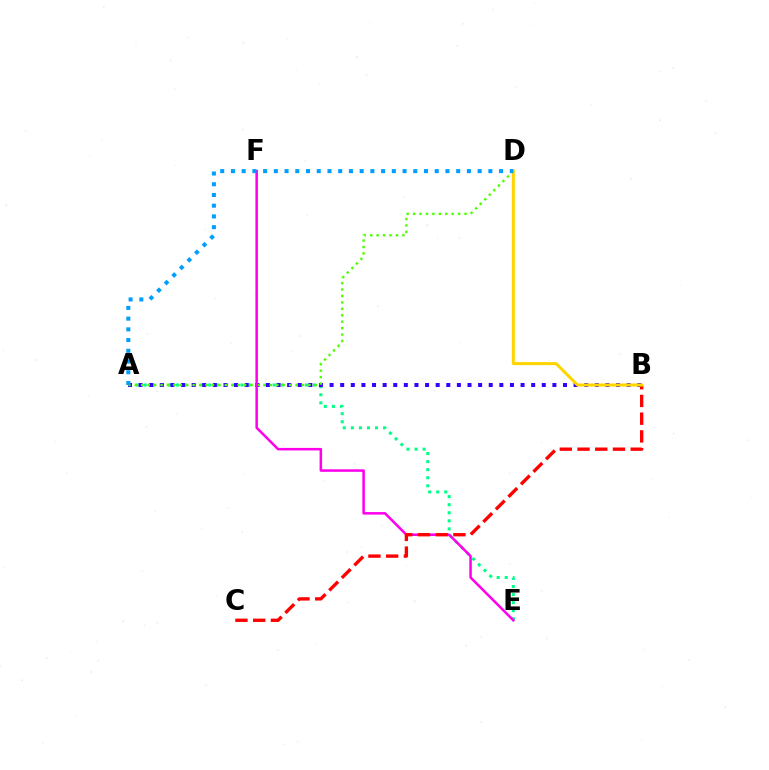{('A', 'E'): [{'color': '#00ff86', 'line_style': 'dotted', 'thickness': 2.19}], ('A', 'B'): [{'color': '#3700ff', 'line_style': 'dotted', 'thickness': 2.88}], ('A', 'D'): [{'color': '#4fff00', 'line_style': 'dotted', 'thickness': 1.75}, {'color': '#009eff', 'line_style': 'dotted', 'thickness': 2.91}], ('E', 'F'): [{'color': '#ff00ed', 'line_style': 'solid', 'thickness': 1.82}], ('B', 'C'): [{'color': '#ff0000', 'line_style': 'dashed', 'thickness': 2.41}], ('B', 'D'): [{'color': '#ffd500', 'line_style': 'solid', 'thickness': 2.18}]}